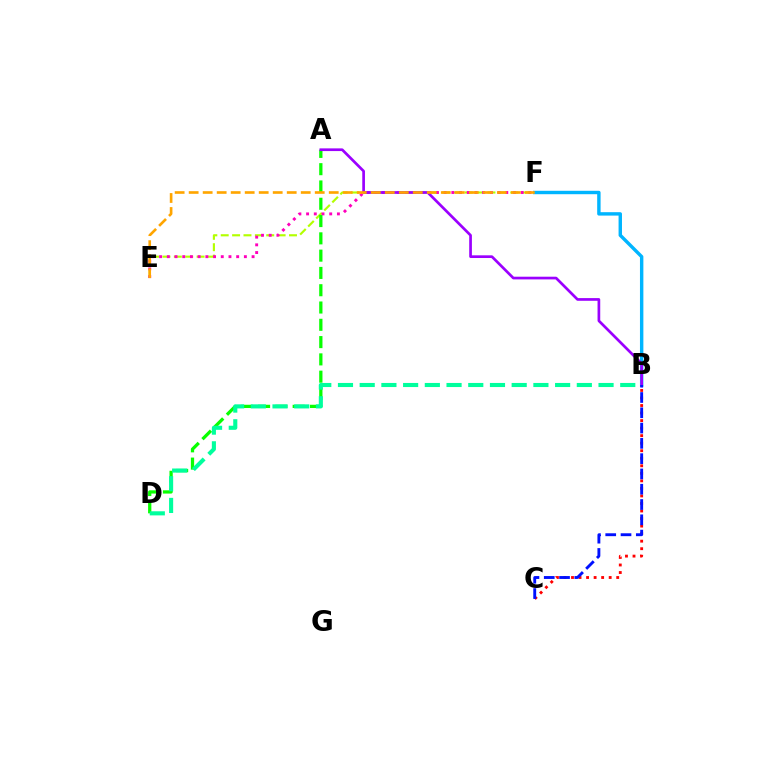{('E', 'F'): [{'color': '#b3ff00', 'line_style': 'dashed', 'thickness': 1.55}, {'color': '#ff00bd', 'line_style': 'dotted', 'thickness': 2.09}, {'color': '#ffa500', 'line_style': 'dashed', 'thickness': 1.9}], ('A', 'D'): [{'color': '#08ff00', 'line_style': 'dashed', 'thickness': 2.35}], ('B', 'C'): [{'color': '#ff0000', 'line_style': 'dotted', 'thickness': 2.05}, {'color': '#0010ff', 'line_style': 'dashed', 'thickness': 2.08}], ('B', 'F'): [{'color': '#00b5ff', 'line_style': 'solid', 'thickness': 2.46}], ('A', 'B'): [{'color': '#9b00ff', 'line_style': 'solid', 'thickness': 1.94}], ('B', 'D'): [{'color': '#00ff9d', 'line_style': 'dashed', 'thickness': 2.95}]}